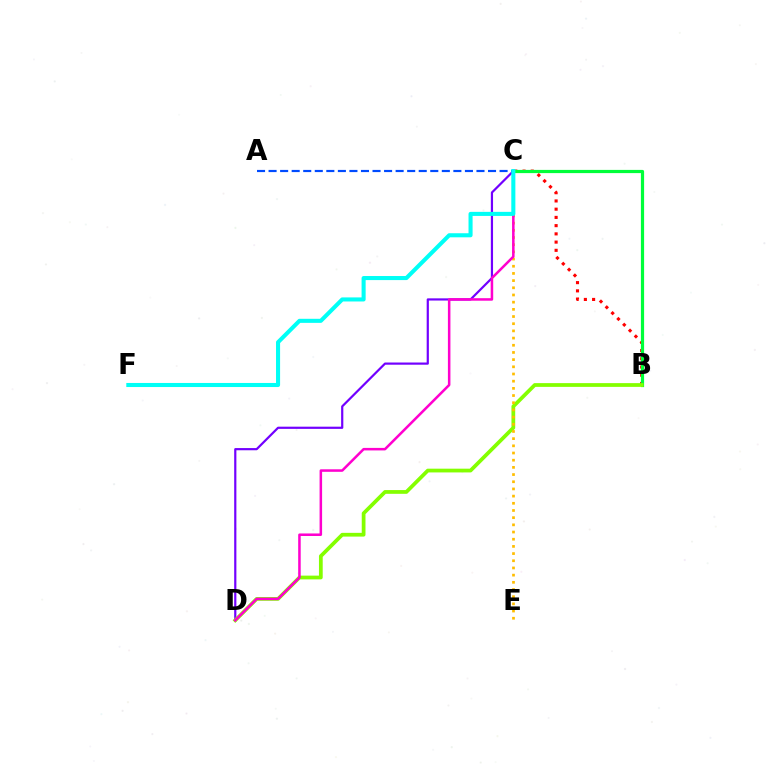{('B', 'C'): [{'color': '#ff0000', 'line_style': 'dotted', 'thickness': 2.24}, {'color': '#00ff39', 'line_style': 'solid', 'thickness': 2.3}], ('C', 'D'): [{'color': '#7200ff', 'line_style': 'solid', 'thickness': 1.58}, {'color': '#ff00cf', 'line_style': 'solid', 'thickness': 1.82}], ('B', 'D'): [{'color': '#84ff00', 'line_style': 'solid', 'thickness': 2.7}], ('C', 'E'): [{'color': '#ffbd00', 'line_style': 'dotted', 'thickness': 1.95}], ('A', 'C'): [{'color': '#004bff', 'line_style': 'dashed', 'thickness': 1.57}], ('C', 'F'): [{'color': '#00fff6', 'line_style': 'solid', 'thickness': 2.93}]}